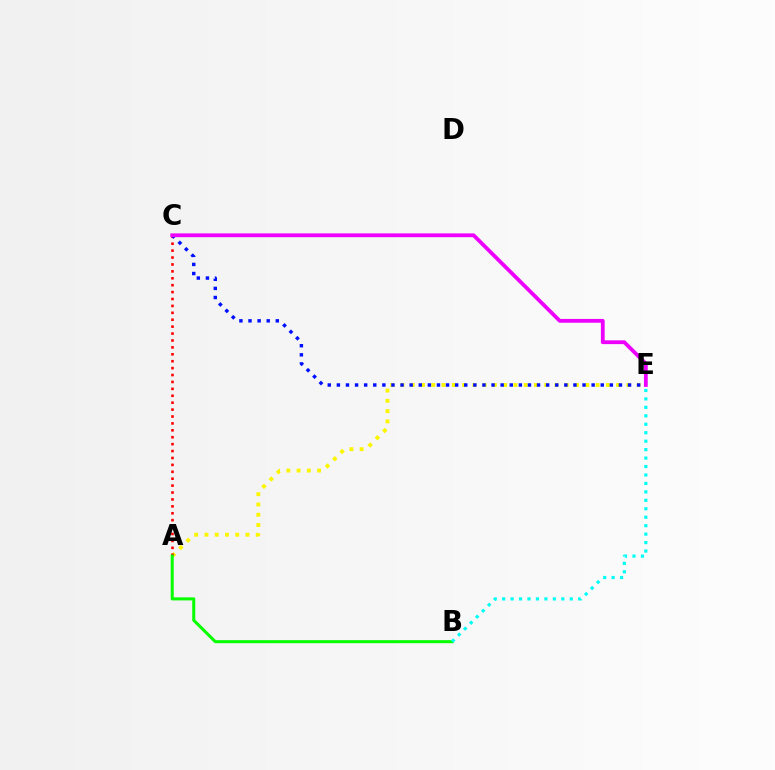{('A', 'E'): [{'color': '#fcf500', 'line_style': 'dotted', 'thickness': 2.79}], ('A', 'C'): [{'color': '#ff0000', 'line_style': 'dotted', 'thickness': 1.88}], ('C', 'E'): [{'color': '#0010ff', 'line_style': 'dotted', 'thickness': 2.47}, {'color': '#ee00ff', 'line_style': 'solid', 'thickness': 2.73}], ('A', 'B'): [{'color': '#08ff00', 'line_style': 'solid', 'thickness': 2.19}], ('B', 'E'): [{'color': '#00fff6', 'line_style': 'dotted', 'thickness': 2.3}]}